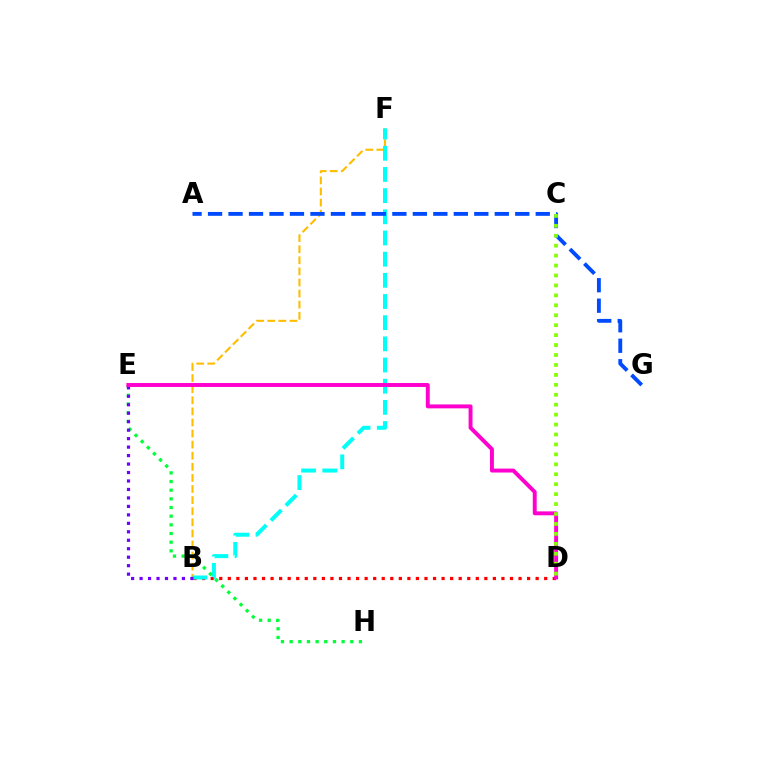{('B', 'F'): [{'color': '#ffbd00', 'line_style': 'dashed', 'thickness': 1.51}, {'color': '#00fff6', 'line_style': 'dashed', 'thickness': 2.88}], ('B', 'D'): [{'color': '#ff0000', 'line_style': 'dotted', 'thickness': 2.32}], ('E', 'H'): [{'color': '#00ff39', 'line_style': 'dotted', 'thickness': 2.35}], ('B', 'E'): [{'color': '#7200ff', 'line_style': 'dotted', 'thickness': 2.3}], ('A', 'G'): [{'color': '#004bff', 'line_style': 'dashed', 'thickness': 2.78}], ('D', 'E'): [{'color': '#ff00cf', 'line_style': 'solid', 'thickness': 2.83}], ('C', 'D'): [{'color': '#84ff00', 'line_style': 'dotted', 'thickness': 2.7}]}